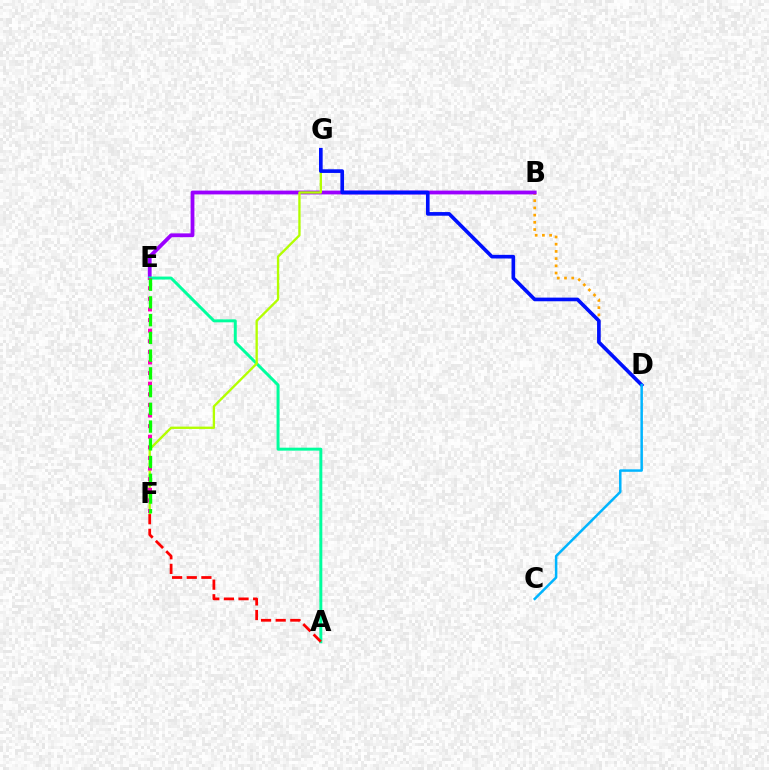{('B', 'D'): [{'color': '#ffa500', 'line_style': 'dotted', 'thickness': 1.96}], ('B', 'E'): [{'color': '#9b00ff', 'line_style': 'solid', 'thickness': 2.74}], ('A', 'E'): [{'color': '#00ff9d', 'line_style': 'solid', 'thickness': 2.13}], ('F', 'G'): [{'color': '#b3ff00', 'line_style': 'solid', 'thickness': 1.68}], ('E', 'F'): [{'color': '#ff00bd', 'line_style': 'dotted', 'thickness': 2.88}, {'color': '#08ff00', 'line_style': 'dashed', 'thickness': 2.41}], ('D', 'G'): [{'color': '#0010ff', 'line_style': 'solid', 'thickness': 2.63}], ('A', 'F'): [{'color': '#ff0000', 'line_style': 'dashed', 'thickness': 1.99}], ('C', 'D'): [{'color': '#00b5ff', 'line_style': 'solid', 'thickness': 1.8}]}